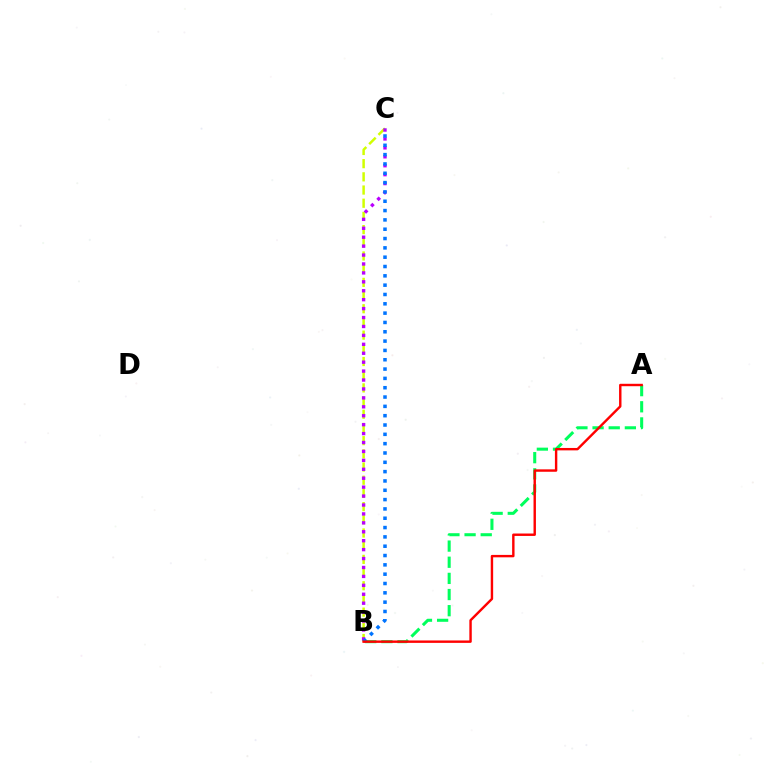{('B', 'C'): [{'color': '#d1ff00', 'line_style': 'dashed', 'thickness': 1.79}, {'color': '#b900ff', 'line_style': 'dotted', 'thickness': 2.43}, {'color': '#0074ff', 'line_style': 'dotted', 'thickness': 2.53}], ('A', 'B'): [{'color': '#00ff5c', 'line_style': 'dashed', 'thickness': 2.19}, {'color': '#ff0000', 'line_style': 'solid', 'thickness': 1.74}]}